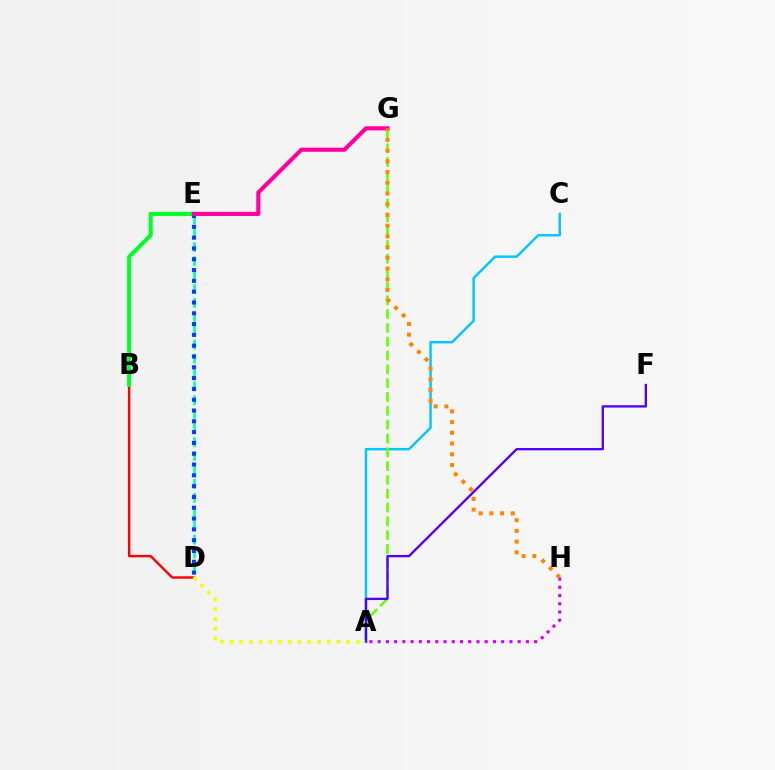{('B', 'D'): [{'color': '#ff0000', 'line_style': 'solid', 'thickness': 1.74}], ('D', 'E'): [{'color': '#00ffaf', 'line_style': 'dashed', 'thickness': 1.89}, {'color': '#003fff', 'line_style': 'dotted', 'thickness': 2.94}], ('A', 'H'): [{'color': '#d600ff', 'line_style': 'dotted', 'thickness': 2.24}], ('B', 'E'): [{'color': '#00ff27', 'line_style': 'solid', 'thickness': 2.95}], ('A', 'C'): [{'color': '#00c7ff', 'line_style': 'solid', 'thickness': 1.77}], ('E', 'G'): [{'color': '#ff00a0', 'line_style': 'solid', 'thickness': 2.98}], ('A', 'G'): [{'color': '#66ff00', 'line_style': 'dashed', 'thickness': 1.88}], ('G', 'H'): [{'color': '#ff8800', 'line_style': 'dotted', 'thickness': 2.91}], ('A', 'F'): [{'color': '#4f00ff', 'line_style': 'solid', 'thickness': 1.68}], ('A', 'D'): [{'color': '#eeff00', 'line_style': 'dotted', 'thickness': 2.64}]}